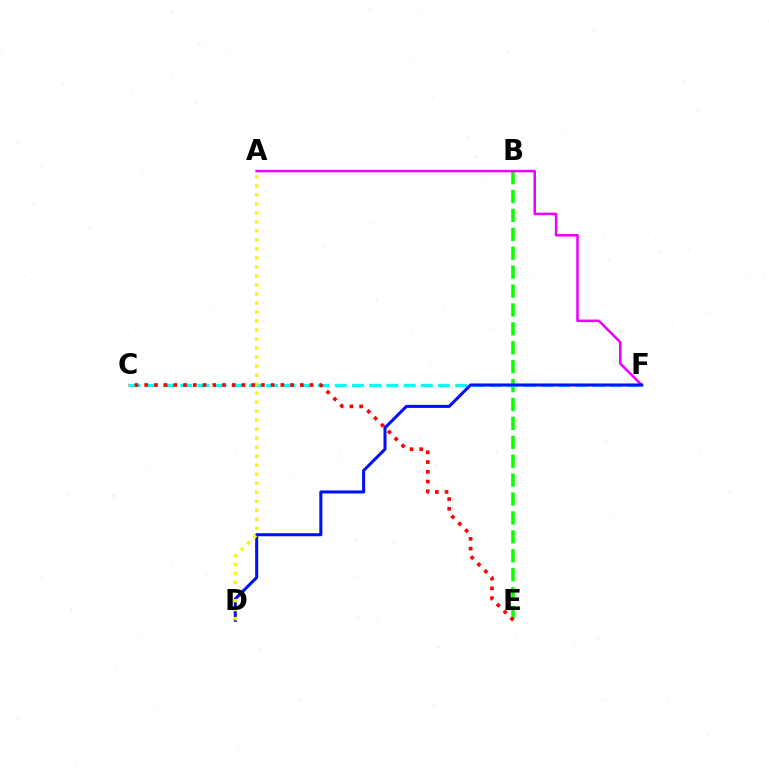{('B', 'E'): [{'color': '#08ff00', 'line_style': 'dashed', 'thickness': 2.57}], ('C', 'F'): [{'color': '#00fff6', 'line_style': 'dashed', 'thickness': 2.34}], ('A', 'F'): [{'color': '#ee00ff', 'line_style': 'solid', 'thickness': 1.83}], ('C', 'E'): [{'color': '#ff0000', 'line_style': 'dotted', 'thickness': 2.64}], ('D', 'F'): [{'color': '#0010ff', 'line_style': 'solid', 'thickness': 2.19}], ('A', 'D'): [{'color': '#fcf500', 'line_style': 'dotted', 'thickness': 2.45}]}